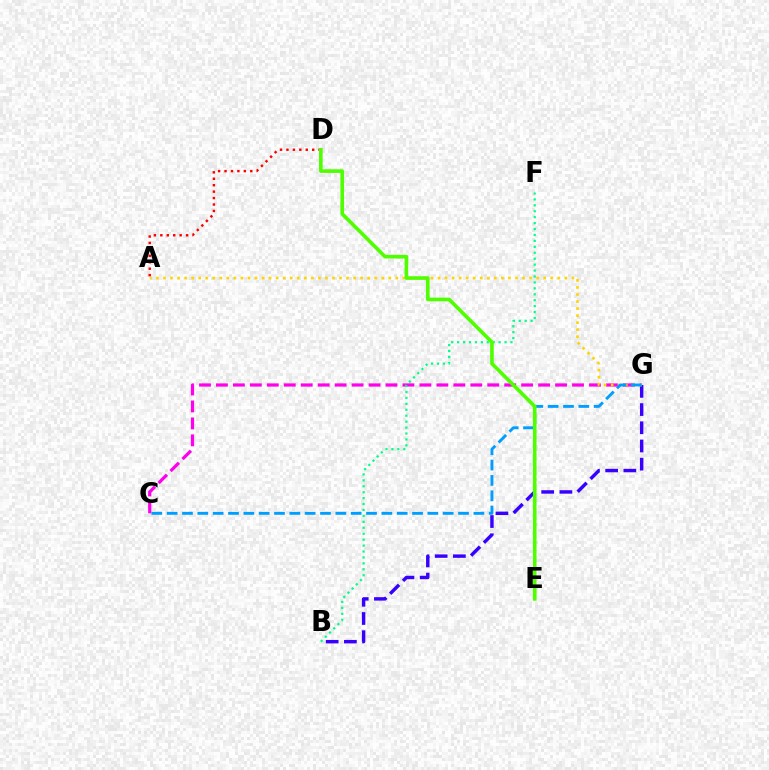{('C', 'G'): [{'color': '#ff00ed', 'line_style': 'dashed', 'thickness': 2.3}, {'color': '#009eff', 'line_style': 'dashed', 'thickness': 2.08}], ('B', 'G'): [{'color': '#3700ff', 'line_style': 'dashed', 'thickness': 2.47}], ('A', 'G'): [{'color': '#ffd500', 'line_style': 'dotted', 'thickness': 1.91}], ('B', 'F'): [{'color': '#00ff86', 'line_style': 'dotted', 'thickness': 1.61}], ('A', 'D'): [{'color': '#ff0000', 'line_style': 'dotted', 'thickness': 1.75}], ('D', 'E'): [{'color': '#4fff00', 'line_style': 'solid', 'thickness': 2.61}]}